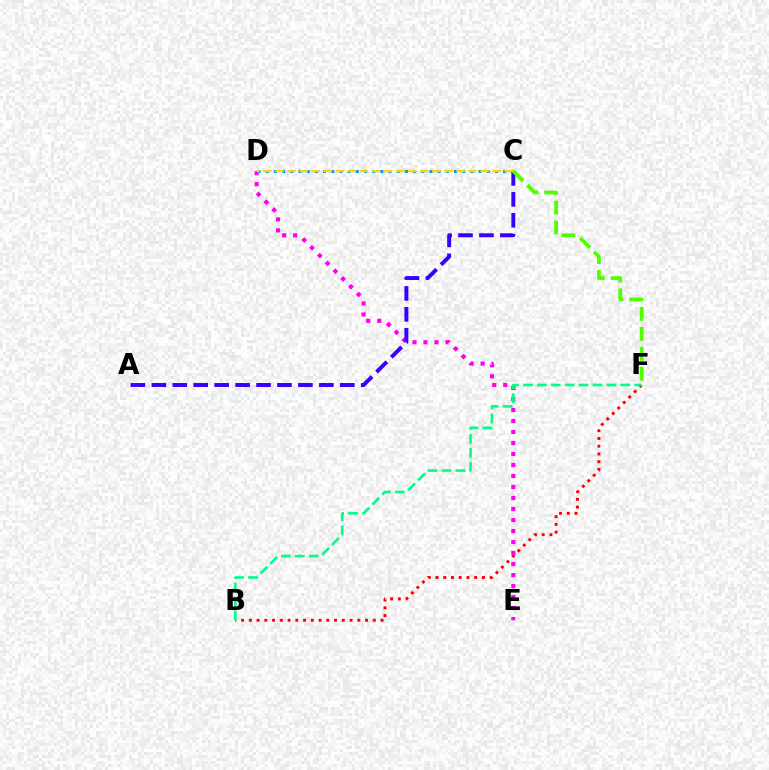{('B', 'F'): [{'color': '#ff0000', 'line_style': 'dotted', 'thickness': 2.1}, {'color': '#00ff86', 'line_style': 'dashed', 'thickness': 1.89}], ('D', 'E'): [{'color': '#ff00ed', 'line_style': 'dotted', 'thickness': 2.99}], ('C', 'D'): [{'color': '#009eff', 'line_style': 'dotted', 'thickness': 2.22}, {'color': '#ffd500', 'line_style': 'dashed', 'thickness': 1.64}], ('A', 'C'): [{'color': '#3700ff', 'line_style': 'dashed', 'thickness': 2.84}], ('C', 'F'): [{'color': '#4fff00', 'line_style': 'dashed', 'thickness': 2.71}]}